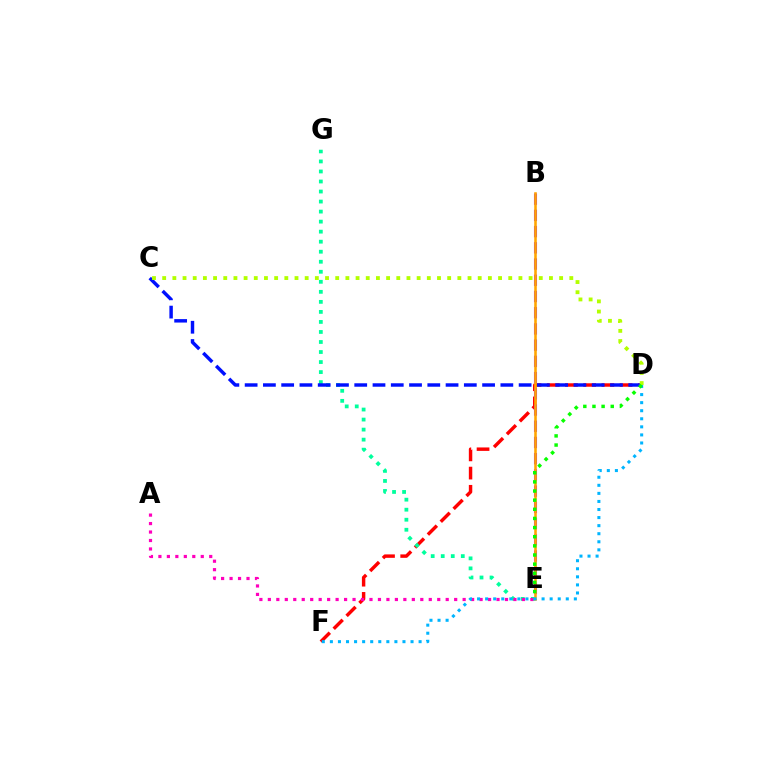{('D', 'F'): [{'color': '#ff0000', 'line_style': 'dashed', 'thickness': 2.47}, {'color': '#00b5ff', 'line_style': 'dotted', 'thickness': 2.19}], ('B', 'E'): [{'color': '#9b00ff', 'line_style': 'dashed', 'thickness': 2.2}, {'color': '#ffa500', 'line_style': 'solid', 'thickness': 1.84}], ('E', 'G'): [{'color': '#00ff9d', 'line_style': 'dotted', 'thickness': 2.73}], ('C', 'D'): [{'color': '#0010ff', 'line_style': 'dashed', 'thickness': 2.48}, {'color': '#b3ff00', 'line_style': 'dotted', 'thickness': 2.77}], ('A', 'E'): [{'color': '#ff00bd', 'line_style': 'dotted', 'thickness': 2.3}], ('D', 'E'): [{'color': '#08ff00', 'line_style': 'dotted', 'thickness': 2.48}]}